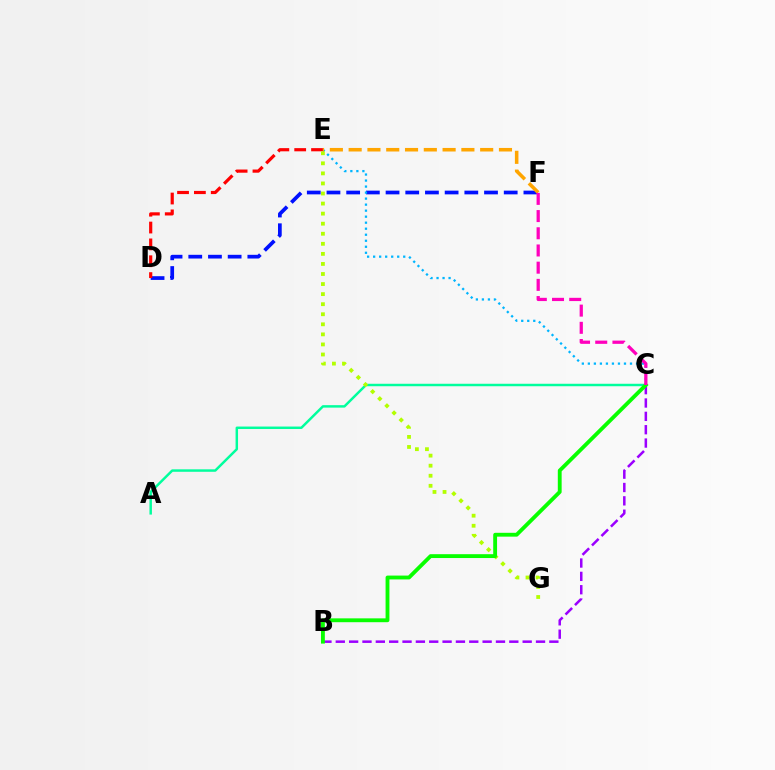{('A', 'C'): [{'color': '#00ff9d', 'line_style': 'solid', 'thickness': 1.78}], ('D', 'F'): [{'color': '#0010ff', 'line_style': 'dashed', 'thickness': 2.68}], ('C', 'E'): [{'color': '#00b5ff', 'line_style': 'dotted', 'thickness': 1.64}], ('D', 'E'): [{'color': '#ff0000', 'line_style': 'dashed', 'thickness': 2.29}], ('B', 'C'): [{'color': '#9b00ff', 'line_style': 'dashed', 'thickness': 1.81}, {'color': '#08ff00', 'line_style': 'solid', 'thickness': 2.77}], ('E', 'G'): [{'color': '#b3ff00', 'line_style': 'dotted', 'thickness': 2.73}], ('E', 'F'): [{'color': '#ffa500', 'line_style': 'dashed', 'thickness': 2.55}], ('C', 'F'): [{'color': '#ff00bd', 'line_style': 'dashed', 'thickness': 2.34}]}